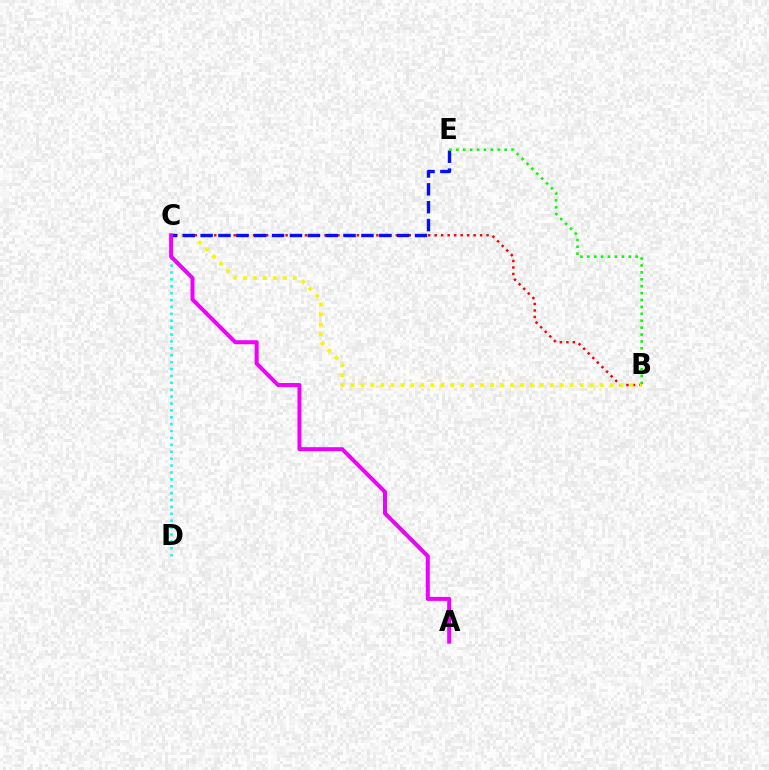{('B', 'C'): [{'color': '#ff0000', 'line_style': 'dotted', 'thickness': 1.76}, {'color': '#fcf500', 'line_style': 'dotted', 'thickness': 2.71}], ('C', 'E'): [{'color': '#0010ff', 'line_style': 'dashed', 'thickness': 2.43}], ('B', 'E'): [{'color': '#08ff00', 'line_style': 'dotted', 'thickness': 1.88}], ('C', 'D'): [{'color': '#00fff6', 'line_style': 'dotted', 'thickness': 1.87}], ('A', 'C'): [{'color': '#ee00ff', 'line_style': 'solid', 'thickness': 2.87}]}